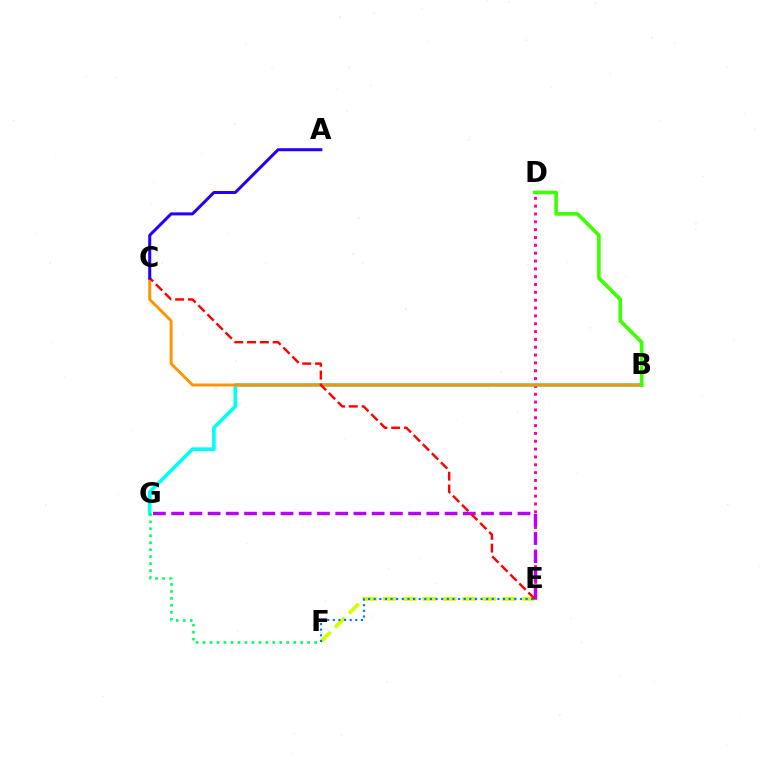{('B', 'G'): [{'color': '#00fff6', 'line_style': 'solid', 'thickness': 2.64}], ('D', 'E'): [{'color': '#ff00ac', 'line_style': 'dotted', 'thickness': 2.13}], ('E', 'F'): [{'color': '#d1ff00', 'line_style': 'dashed', 'thickness': 2.7}, {'color': '#0074ff', 'line_style': 'dotted', 'thickness': 1.53}], ('B', 'C'): [{'color': '#ff9400', 'line_style': 'solid', 'thickness': 2.11}], ('E', 'G'): [{'color': '#b900ff', 'line_style': 'dashed', 'thickness': 2.48}], ('C', 'E'): [{'color': '#ff0000', 'line_style': 'dashed', 'thickness': 1.74}], ('F', 'G'): [{'color': '#00ff5c', 'line_style': 'dotted', 'thickness': 1.89}], ('A', 'C'): [{'color': '#2500ff', 'line_style': 'solid', 'thickness': 2.18}], ('B', 'D'): [{'color': '#3dff00', 'line_style': 'solid', 'thickness': 2.61}]}